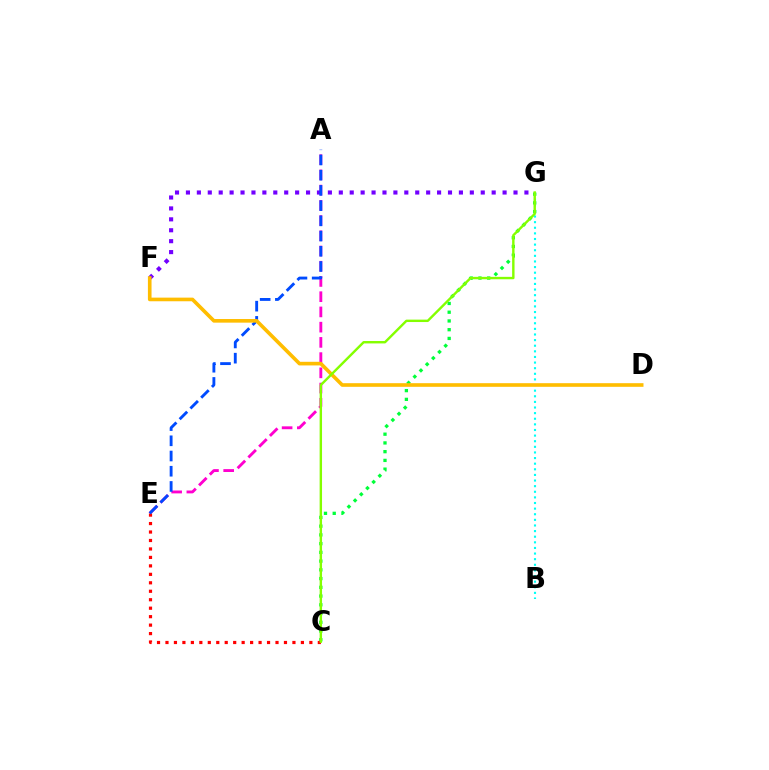{('B', 'G'): [{'color': '#00fff6', 'line_style': 'dotted', 'thickness': 1.53}], ('C', 'G'): [{'color': '#00ff39', 'line_style': 'dotted', 'thickness': 2.37}, {'color': '#84ff00', 'line_style': 'solid', 'thickness': 1.73}], ('A', 'E'): [{'color': '#ff00cf', 'line_style': 'dashed', 'thickness': 2.07}, {'color': '#004bff', 'line_style': 'dashed', 'thickness': 2.07}], ('C', 'E'): [{'color': '#ff0000', 'line_style': 'dotted', 'thickness': 2.3}], ('F', 'G'): [{'color': '#7200ff', 'line_style': 'dotted', 'thickness': 2.97}], ('D', 'F'): [{'color': '#ffbd00', 'line_style': 'solid', 'thickness': 2.61}]}